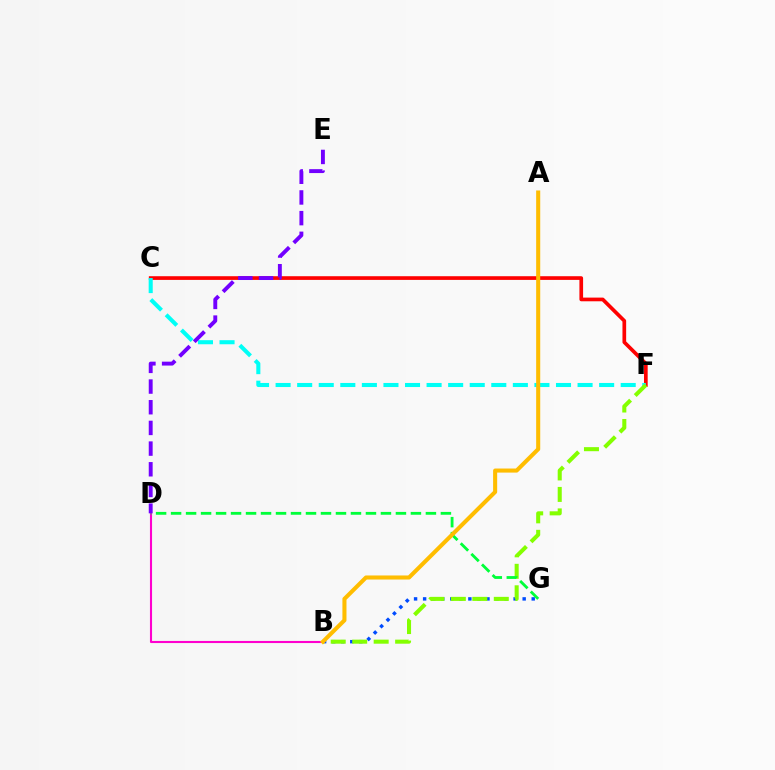{('C', 'F'): [{'color': '#ff0000', 'line_style': 'solid', 'thickness': 2.65}, {'color': '#00fff6', 'line_style': 'dashed', 'thickness': 2.93}], ('B', 'D'): [{'color': '#ff00cf', 'line_style': 'solid', 'thickness': 1.52}], ('B', 'G'): [{'color': '#004bff', 'line_style': 'dotted', 'thickness': 2.46}], ('B', 'F'): [{'color': '#84ff00', 'line_style': 'dashed', 'thickness': 2.92}], ('D', 'G'): [{'color': '#00ff39', 'line_style': 'dashed', 'thickness': 2.04}], ('A', 'B'): [{'color': '#ffbd00', 'line_style': 'solid', 'thickness': 2.93}], ('D', 'E'): [{'color': '#7200ff', 'line_style': 'dashed', 'thickness': 2.81}]}